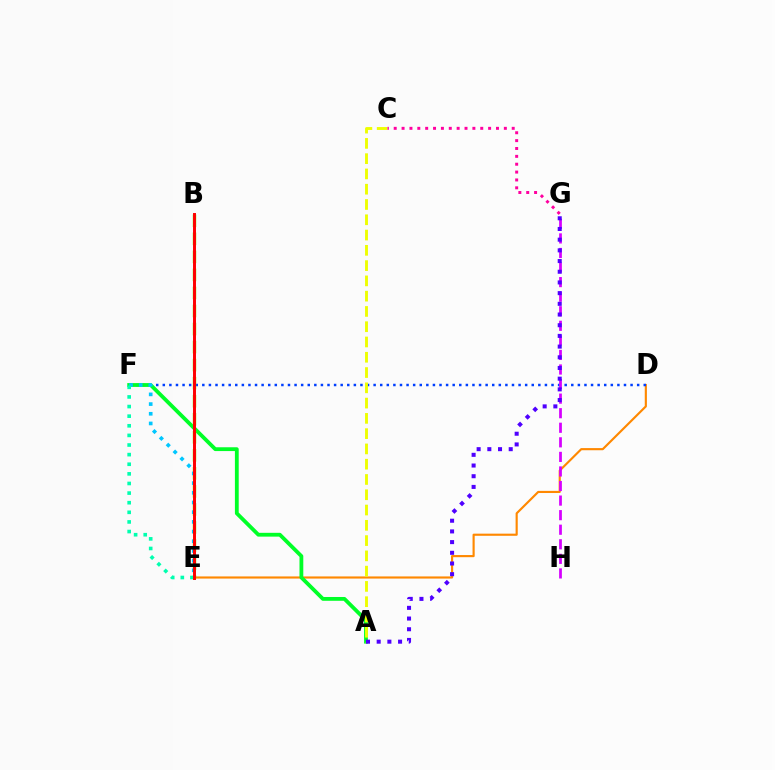{('D', 'E'): [{'color': '#ff8800', 'line_style': 'solid', 'thickness': 1.54}], ('D', 'F'): [{'color': '#003fff', 'line_style': 'dotted', 'thickness': 1.79}], ('A', 'F'): [{'color': '#00ff27', 'line_style': 'solid', 'thickness': 2.74}], ('A', 'C'): [{'color': '#eeff00', 'line_style': 'dashed', 'thickness': 2.08}], ('B', 'E'): [{'color': '#66ff00', 'line_style': 'dashed', 'thickness': 2.45}, {'color': '#ff0000', 'line_style': 'solid', 'thickness': 2.13}], ('G', 'H'): [{'color': '#d600ff', 'line_style': 'dashed', 'thickness': 1.98}], ('A', 'G'): [{'color': '#4f00ff', 'line_style': 'dotted', 'thickness': 2.91}], ('E', 'F'): [{'color': '#00c7ff', 'line_style': 'dotted', 'thickness': 2.63}, {'color': '#00ffaf', 'line_style': 'dotted', 'thickness': 2.61}], ('C', 'G'): [{'color': '#ff00a0', 'line_style': 'dotted', 'thickness': 2.14}]}